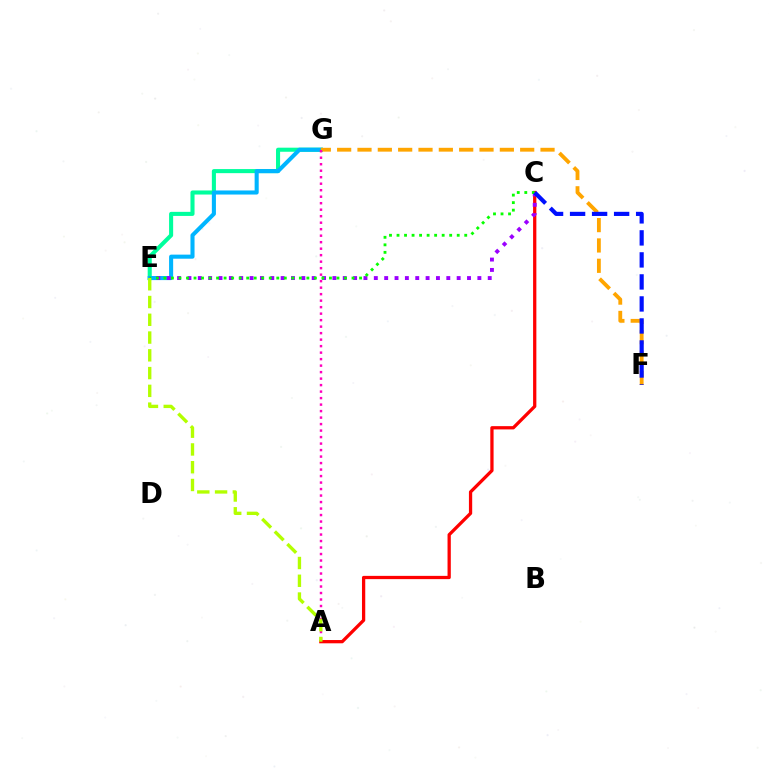{('A', 'C'): [{'color': '#ff0000', 'line_style': 'solid', 'thickness': 2.35}], ('E', 'G'): [{'color': '#00ff9d', 'line_style': 'solid', 'thickness': 2.93}, {'color': '#00b5ff', 'line_style': 'solid', 'thickness': 2.93}], ('F', 'G'): [{'color': '#ffa500', 'line_style': 'dashed', 'thickness': 2.76}], ('A', 'G'): [{'color': '#ff00bd', 'line_style': 'dotted', 'thickness': 1.77}], ('C', 'E'): [{'color': '#9b00ff', 'line_style': 'dotted', 'thickness': 2.81}, {'color': '#08ff00', 'line_style': 'dotted', 'thickness': 2.04}], ('C', 'F'): [{'color': '#0010ff', 'line_style': 'dashed', 'thickness': 2.99}], ('A', 'E'): [{'color': '#b3ff00', 'line_style': 'dashed', 'thickness': 2.41}]}